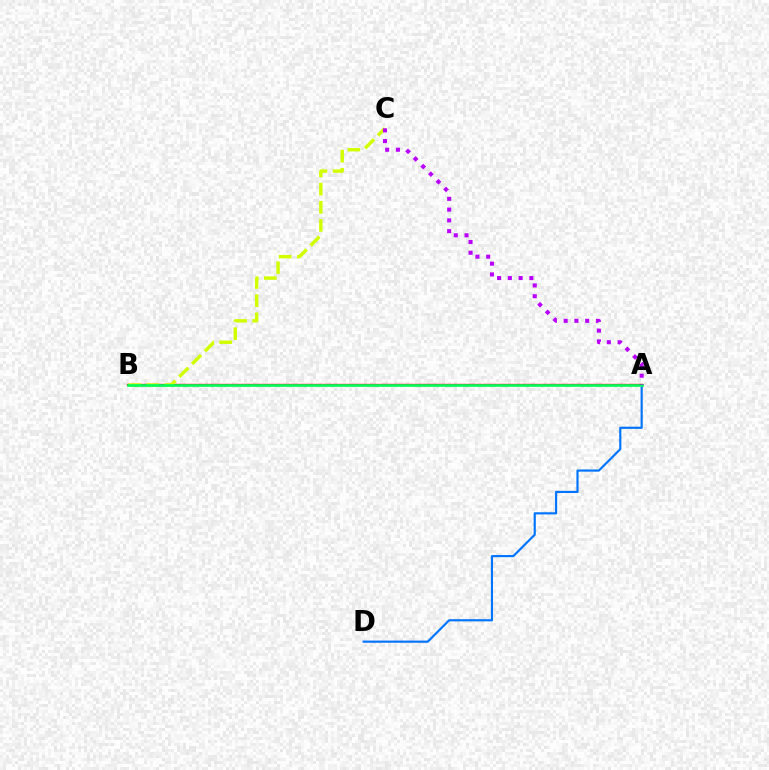{('A', 'D'): [{'color': '#0074ff', 'line_style': 'solid', 'thickness': 1.56}], ('A', 'B'): [{'color': '#ff0000', 'line_style': 'solid', 'thickness': 1.69}, {'color': '#00ff5c', 'line_style': 'solid', 'thickness': 1.93}], ('B', 'C'): [{'color': '#d1ff00', 'line_style': 'dashed', 'thickness': 2.46}], ('A', 'C'): [{'color': '#b900ff', 'line_style': 'dotted', 'thickness': 2.92}]}